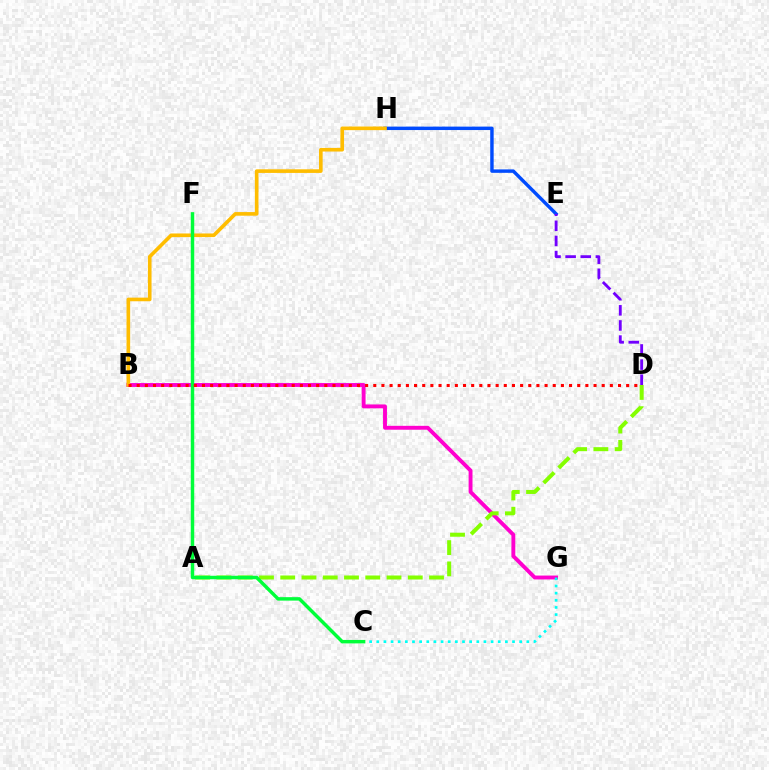{('B', 'G'): [{'color': '#ff00cf', 'line_style': 'solid', 'thickness': 2.8}], ('E', 'H'): [{'color': '#004bff', 'line_style': 'solid', 'thickness': 2.47}], ('A', 'D'): [{'color': '#84ff00', 'line_style': 'dashed', 'thickness': 2.89}], ('B', 'H'): [{'color': '#ffbd00', 'line_style': 'solid', 'thickness': 2.61}], ('C', 'G'): [{'color': '#00fff6', 'line_style': 'dotted', 'thickness': 1.94}], ('D', 'E'): [{'color': '#7200ff', 'line_style': 'dashed', 'thickness': 2.06}], ('C', 'F'): [{'color': '#00ff39', 'line_style': 'solid', 'thickness': 2.49}], ('B', 'D'): [{'color': '#ff0000', 'line_style': 'dotted', 'thickness': 2.22}]}